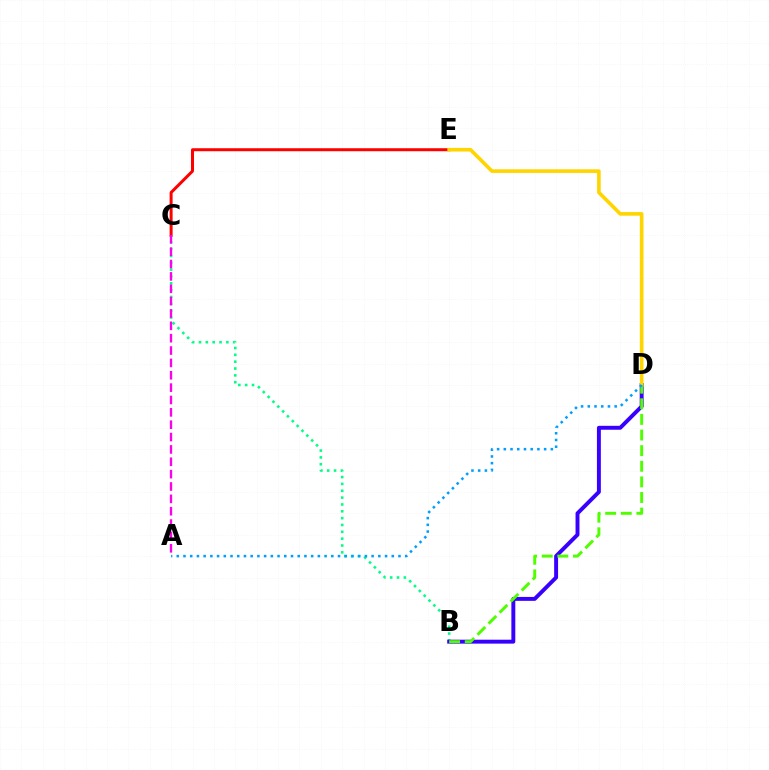{('C', 'E'): [{'color': '#ff0000', 'line_style': 'solid', 'thickness': 2.16}], ('B', 'C'): [{'color': '#00ff86', 'line_style': 'dotted', 'thickness': 1.86}], ('B', 'D'): [{'color': '#3700ff', 'line_style': 'solid', 'thickness': 2.82}, {'color': '#4fff00', 'line_style': 'dashed', 'thickness': 2.12}], ('D', 'E'): [{'color': '#ffd500', 'line_style': 'solid', 'thickness': 2.61}], ('A', 'D'): [{'color': '#009eff', 'line_style': 'dotted', 'thickness': 1.83}], ('A', 'C'): [{'color': '#ff00ed', 'line_style': 'dashed', 'thickness': 1.68}]}